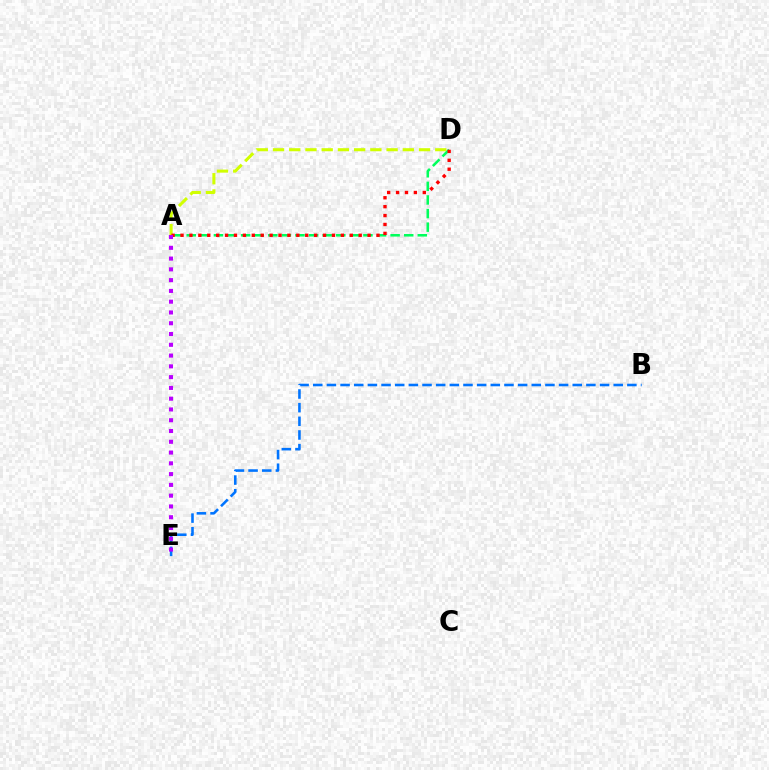{('B', 'E'): [{'color': '#0074ff', 'line_style': 'dashed', 'thickness': 1.86}], ('A', 'D'): [{'color': '#d1ff00', 'line_style': 'dashed', 'thickness': 2.2}, {'color': '#00ff5c', 'line_style': 'dashed', 'thickness': 1.85}, {'color': '#ff0000', 'line_style': 'dotted', 'thickness': 2.42}], ('A', 'E'): [{'color': '#b900ff', 'line_style': 'dotted', 'thickness': 2.93}]}